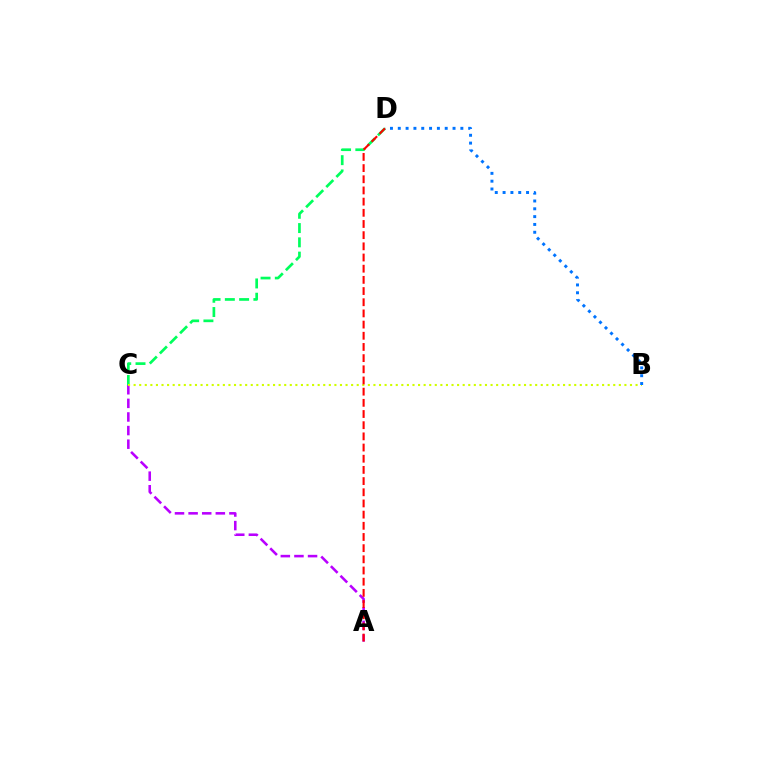{('C', 'D'): [{'color': '#00ff5c', 'line_style': 'dashed', 'thickness': 1.94}], ('A', 'C'): [{'color': '#b900ff', 'line_style': 'dashed', 'thickness': 1.85}], ('B', 'C'): [{'color': '#d1ff00', 'line_style': 'dotted', 'thickness': 1.52}], ('A', 'D'): [{'color': '#ff0000', 'line_style': 'dashed', 'thickness': 1.52}], ('B', 'D'): [{'color': '#0074ff', 'line_style': 'dotted', 'thickness': 2.13}]}